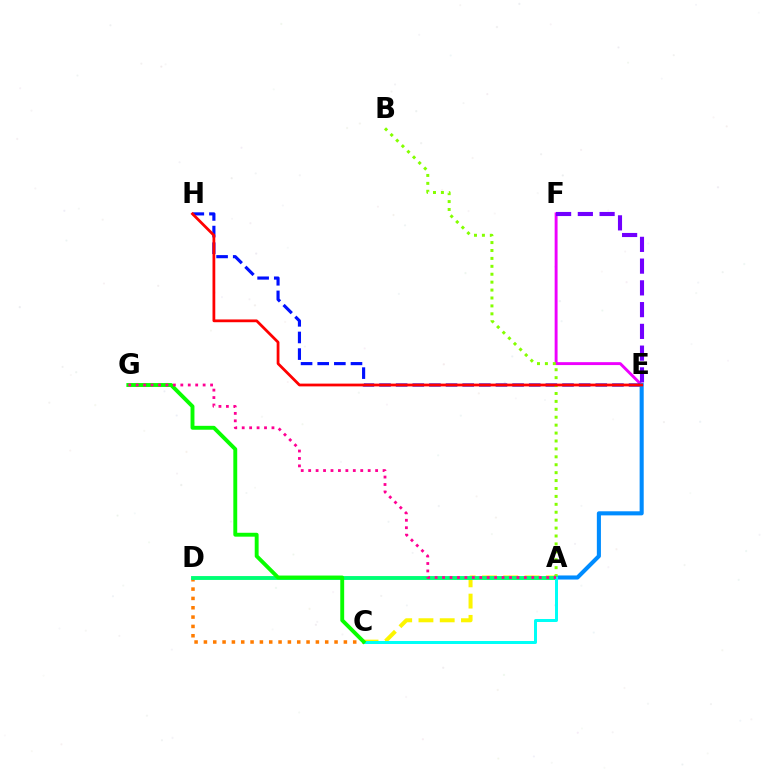{('E', 'F'): [{'color': '#ee00ff', 'line_style': 'solid', 'thickness': 2.09}, {'color': '#7200ff', 'line_style': 'dashed', 'thickness': 2.96}], ('E', 'H'): [{'color': '#0010ff', 'line_style': 'dashed', 'thickness': 2.26}, {'color': '#ff0000', 'line_style': 'solid', 'thickness': 1.99}], ('A', 'C'): [{'color': '#fcf500', 'line_style': 'dashed', 'thickness': 2.89}, {'color': '#00fff6', 'line_style': 'solid', 'thickness': 2.15}], ('A', 'E'): [{'color': '#008cff', 'line_style': 'solid', 'thickness': 2.94}], ('C', 'D'): [{'color': '#ff7c00', 'line_style': 'dotted', 'thickness': 2.54}], ('A', 'B'): [{'color': '#84ff00', 'line_style': 'dotted', 'thickness': 2.15}], ('A', 'D'): [{'color': '#00ff74', 'line_style': 'solid', 'thickness': 2.79}], ('C', 'G'): [{'color': '#08ff00', 'line_style': 'solid', 'thickness': 2.8}], ('A', 'G'): [{'color': '#ff0094', 'line_style': 'dotted', 'thickness': 2.02}]}